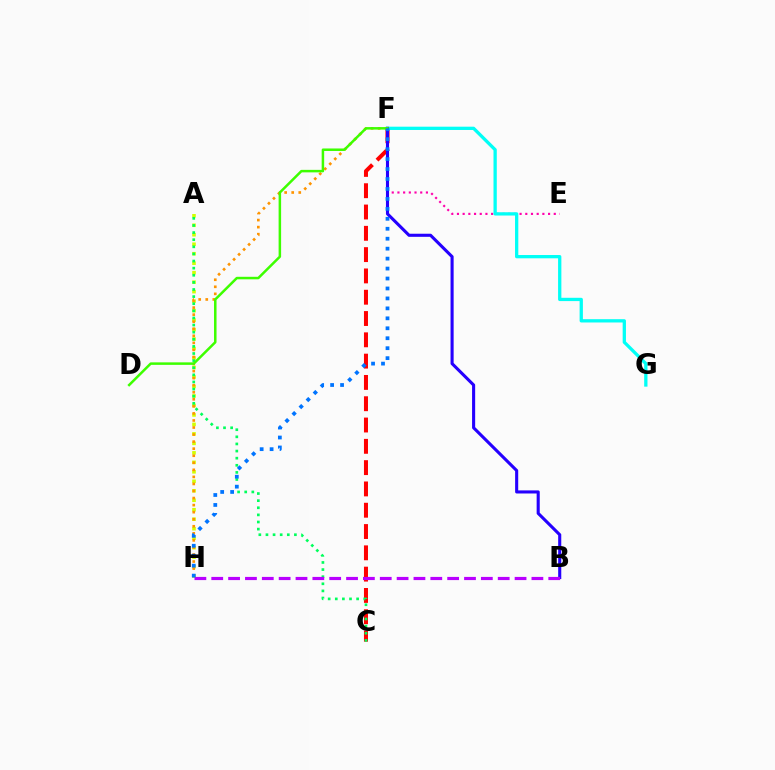{('A', 'H'): [{'color': '#d1ff00', 'line_style': 'dotted', 'thickness': 2.58}], ('C', 'F'): [{'color': '#ff0000', 'line_style': 'dashed', 'thickness': 2.89}], ('E', 'F'): [{'color': '#ff00ac', 'line_style': 'dotted', 'thickness': 1.55}], ('F', 'H'): [{'color': '#ff9400', 'line_style': 'dotted', 'thickness': 1.92}, {'color': '#0074ff', 'line_style': 'dotted', 'thickness': 2.7}], ('A', 'C'): [{'color': '#00ff5c', 'line_style': 'dotted', 'thickness': 1.93}], ('F', 'G'): [{'color': '#00fff6', 'line_style': 'solid', 'thickness': 2.37}], ('B', 'F'): [{'color': '#2500ff', 'line_style': 'solid', 'thickness': 2.23}], ('D', 'F'): [{'color': '#3dff00', 'line_style': 'solid', 'thickness': 1.8}], ('B', 'H'): [{'color': '#b900ff', 'line_style': 'dashed', 'thickness': 2.29}]}